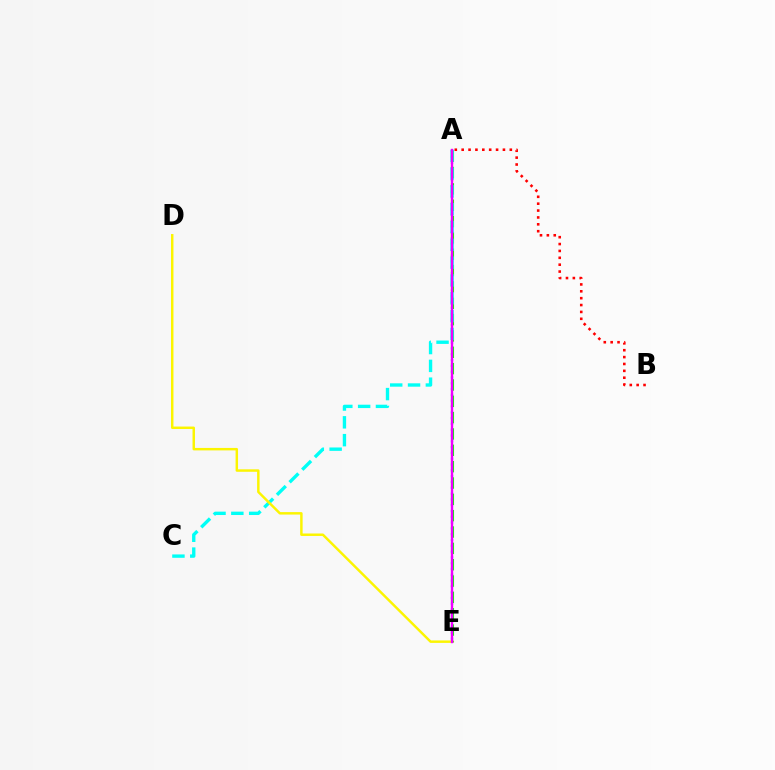{('A', 'E'): [{'color': '#0010ff', 'line_style': 'dotted', 'thickness': 1.58}, {'color': '#08ff00', 'line_style': 'dashed', 'thickness': 2.22}, {'color': '#ee00ff', 'line_style': 'solid', 'thickness': 1.72}], ('A', 'C'): [{'color': '#00fff6', 'line_style': 'dashed', 'thickness': 2.42}], ('A', 'B'): [{'color': '#ff0000', 'line_style': 'dotted', 'thickness': 1.87}], ('D', 'E'): [{'color': '#fcf500', 'line_style': 'solid', 'thickness': 1.77}]}